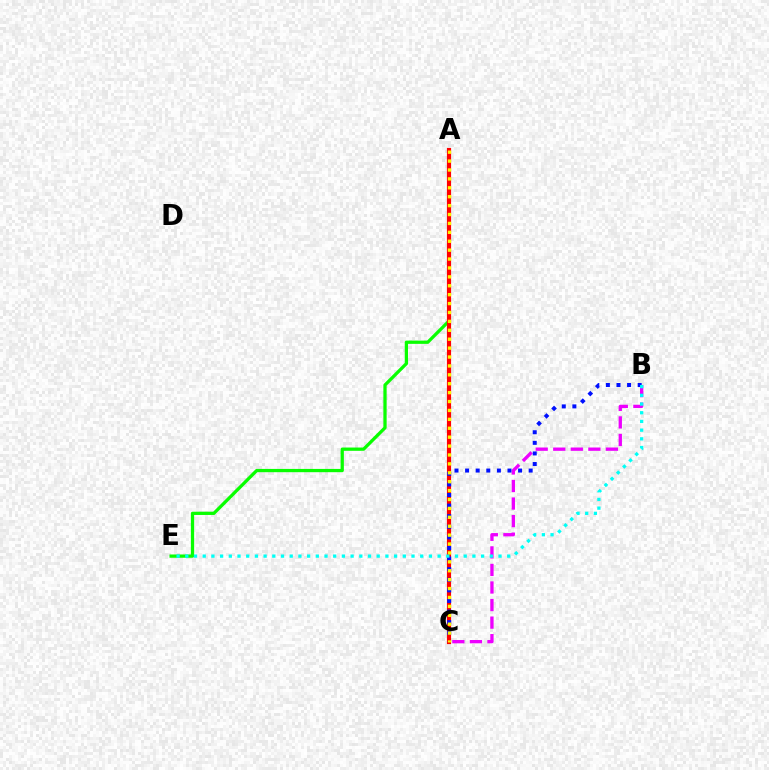{('A', 'E'): [{'color': '#08ff00', 'line_style': 'solid', 'thickness': 2.35}], ('A', 'C'): [{'color': '#ff0000', 'line_style': 'solid', 'thickness': 2.99}, {'color': '#fcf500', 'line_style': 'dotted', 'thickness': 2.42}], ('B', 'C'): [{'color': '#ee00ff', 'line_style': 'dashed', 'thickness': 2.38}, {'color': '#0010ff', 'line_style': 'dotted', 'thickness': 2.88}], ('B', 'E'): [{'color': '#00fff6', 'line_style': 'dotted', 'thickness': 2.36}]}